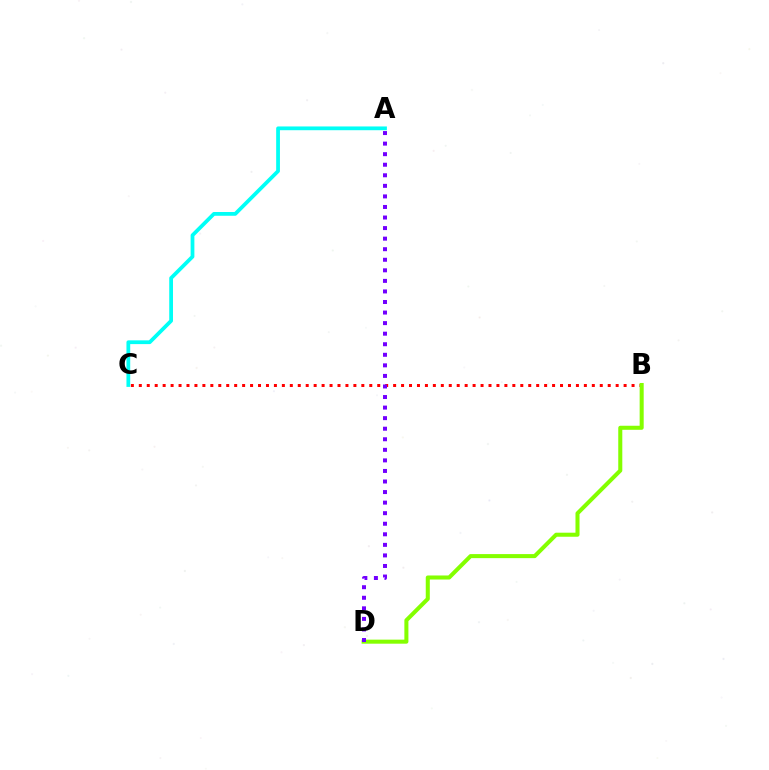{('B', 'C'): [{'color': '#ff0000', 'line_style': 'dotted', 'thickness': 2.16}], ('B', 'D'): [{'color': '#84ff00', 'line_style': 'solid', 'thickness': 2.91}], ('A', 'C'): [{'color': '#00fff6', 'line_style': 'solid', 'thickness': 2.71}], ('A', 'D'): [{'color': '#7200ff', 'line_style': 'dotted', 'thickness': 2.87}]}